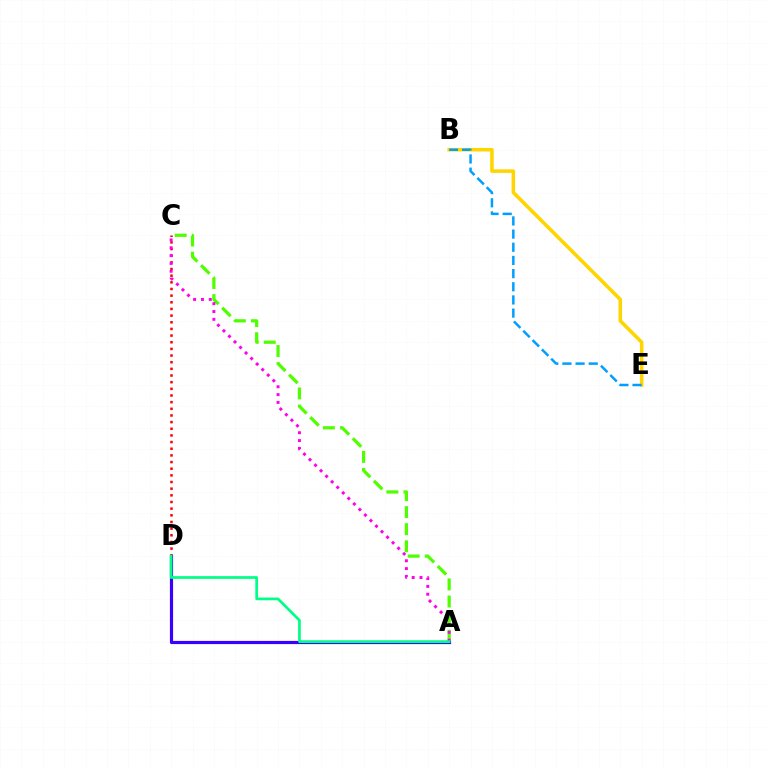{('A', 'C'): [{'color': '#4fff00', 'line_style': 'dashed', 'thickness': 2.32}, {'color': '#ff00ed', 'line_style': 'dotted', 'thickness': 2.13}], ('C', 'D'): [{'color': '#ff0000', 'line_style': 'dotted', 'thickness': 1.81}], ('B', 'E'): [{'color': '#ffd500', 'line_style': 'solid', 'thickness': 2.56}, {'color': '#009eff', 'line_style': 'dashed', 'thickness': 1.79}], ('A', 'D'): [{'color': '#3700ff', 'line_style': 'solid', 'thickness': 2.29}, {'color': '#00ff86', 'line_style': 'solid', 'thickness': 1.96}]}